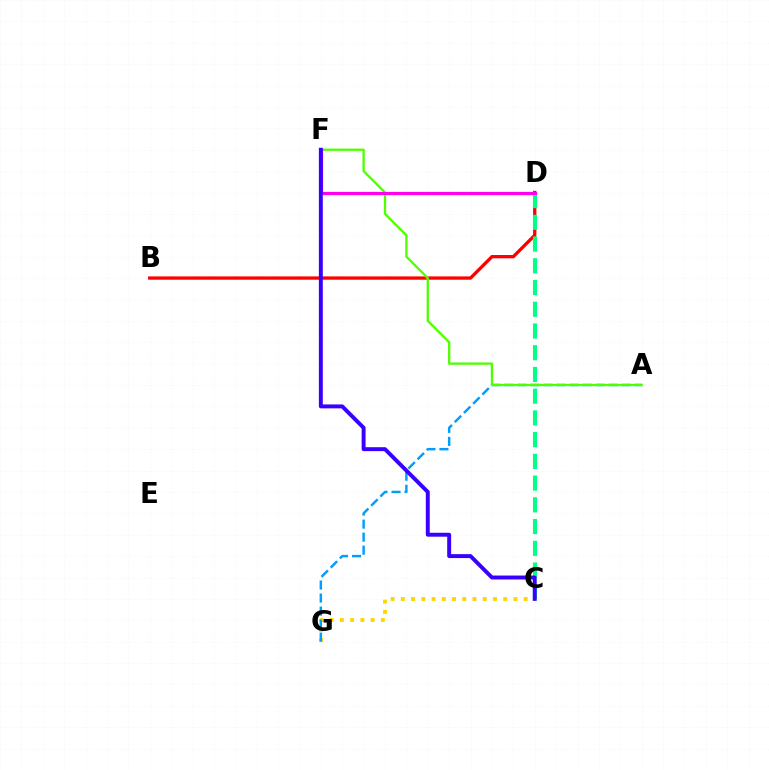{('C', 'G'): [{'color': '#ffd500', 'line_style': 'dotted', 'thickness': 2.78}], ('B', 'D'): [{'color': '#ff0000', 'line_style': 'solid', 'thickness': 2.39}], ('A', 'G'): [{'color': '#009eff', 'line_style': 'dashed', 'thickness': 1.77}], ('C', 'D'): [{'color': '#00ff86', 'line_style': 'dashed', 'thickness': 2.95}], ('A', 'F'): [{'color': '#4fff00', 'line_style': 'solid', 'thickness': 1.65}], ('D', 'F'): [{'color': '#ff00ed', 'line_style': 'solid', 'thickness': 2.32}], ('C', 'F'): [{'color': '#3700ff', 'line_style': 'solid', 'thickness': 2.83}]}